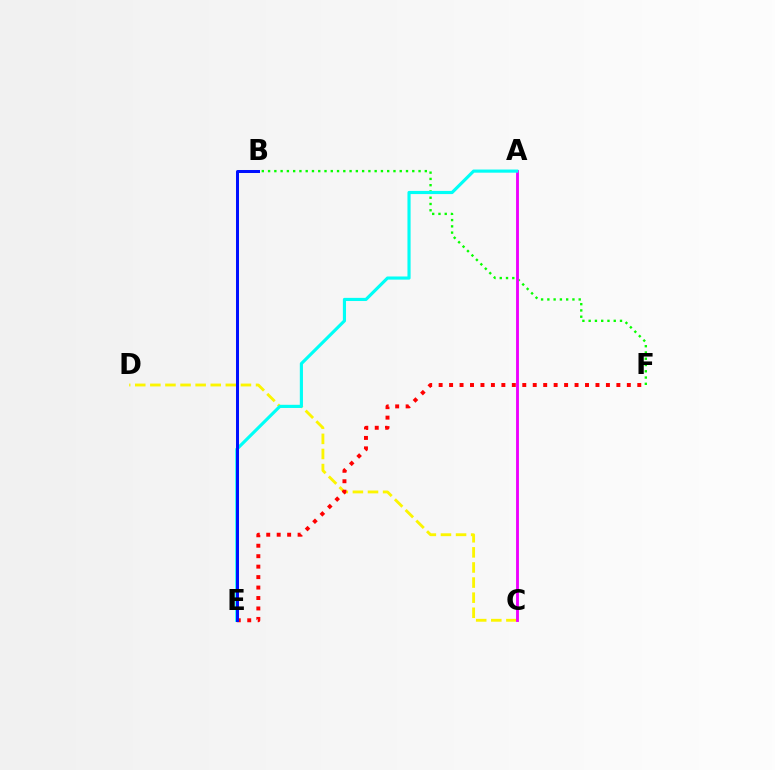{('C', 'D'): [{'color': '#fcf500', 'line_style': 'dashed', 'thickness': 2.05}], ('B', 'F'): [{'color': '#08ff00', 'line_style': 'dotted', 'thickness': 1.7}], ('A', 'C'): [{'color': '#ee00ff', 'line_style': 'solid', 'thickness': 2.06}], ('E', 'F'): [{'color': '#ff0000', 'line_style': 'dotted', 'thickness': 2.84}], ('A', 'E'): [{'color': '#00fff6', 'line_style': 'solid', 'thickness': 2.26}], ('B', 'E'): [{'color': '#0010ff', 'line_style': 'solid', 'thickness': 2.16}]}